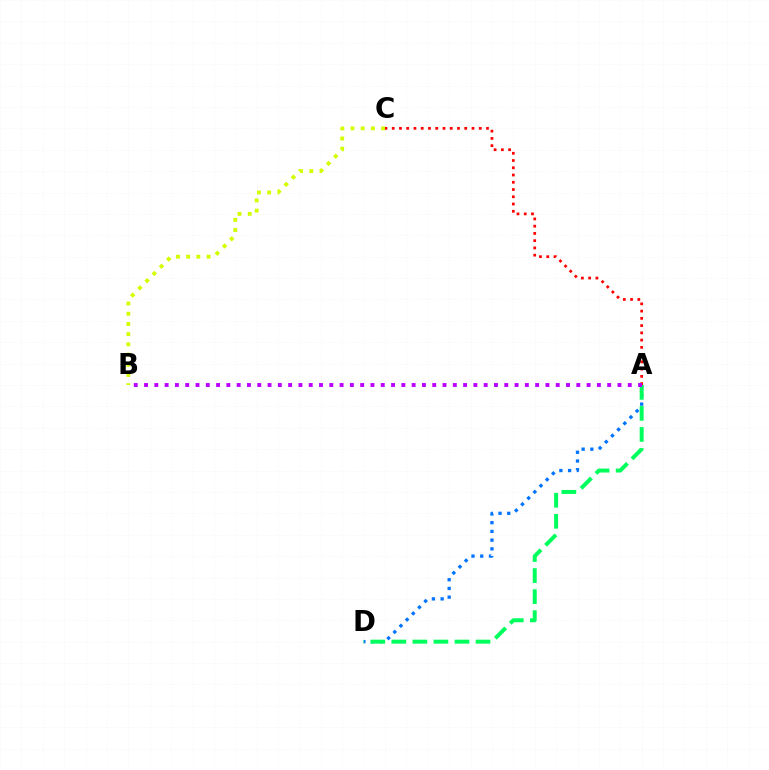{('A', 'C'): [{'color': '#ff0000', 'line_style': 'dotted', 'thickness': 1.97}], ('B', 'C'): [{'color': '#d1ff00', 'line_style': 'dotted', 'thickness': 2.77}], ('A', 'D'): [{'color': '#0074ff', 'line_style': 'dotted', 'thickness': 2.37}, {'color': '#00ff5c', 'line_style': 'dashed', 'thickness': 2.86}], ('A', 'B'): [{'color': '#b900ff', 'line_style': 'dotted', 'thickness': 2.8}]}